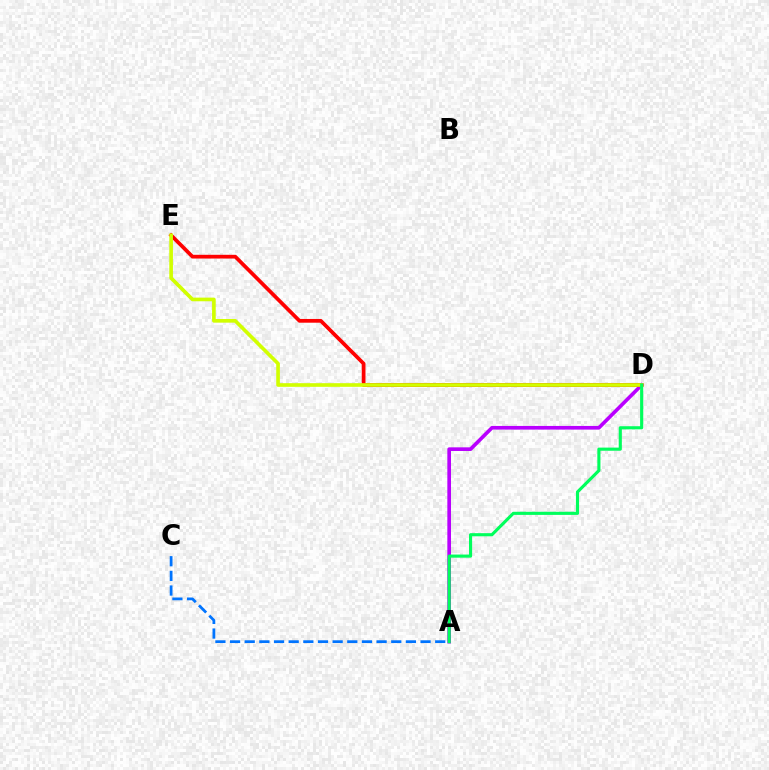{('A', 'C'): [{'color': '#0074ff', 'line_style': 'dashed', 'thickness': 1.99}], ('A', 'D'): [{'color': '#b900ff', 'line_style': 'solid', 'thickness': 2.63}, {'color': '#00ff5c', 'line_style': 'solid', 'thickness': 2.25}], ('D', 'E'): [{'color': '#ff0000', 'line_style': 'solid', 'thickness': 2.69}, {'color': '#d1ff00', 'line_style': 'solid', 'thickness': 2.63}]}